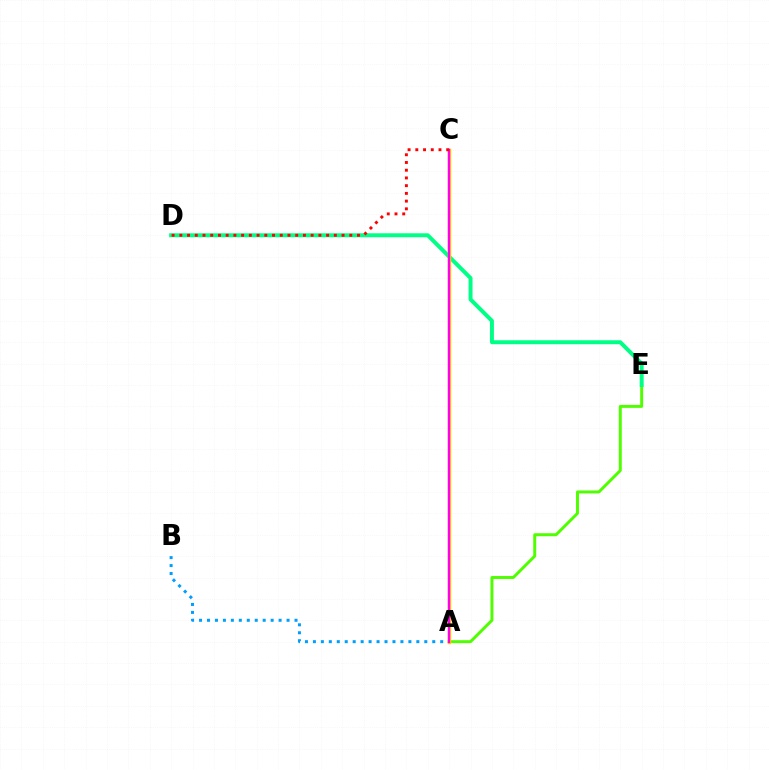{('A', 'E'): [{'color': '#4fff00', 'line_style': 'solid', 'thickness': 2.13}], ('D', 'E'): [{'color': '#00ff86', 'line_style': 'solid', 'thickness': 2.85}], ('A', 'B'): [{'color': '#009eff', 'line_style': 'dotted', 'thickness': 2.16}], ('A', 'C'): [{'color': '#3700ff', 'line_style': 'dashed', 'thickness': 1.85}, {'color': '#ffd500', 'line_style': 'solid', 'thickness': 2.49}, {'color': '#ff00ed', 'line_style': 'solid', 'thickness': 1.7}], ('C', 'D'): [{'color': '#ff0000', 'line_style': 'dotted', 'thickness': 2.1}]}